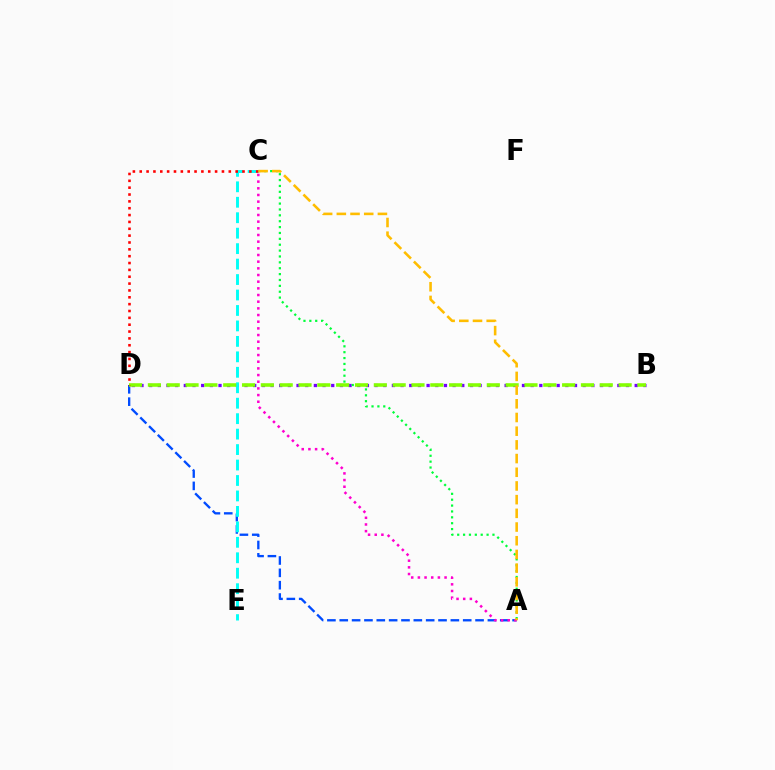{('B', 'D'): [{'color': '#7200ff', 'line_style': 'dotted', 'thickness': 2.36}, {'color': '#84ff00', 'line_style': 'dashed', 'thickness': 2.56}], ('A', 'D'): [{'color': '#004bff', 'line_style': 'dashed', 'thickness': 1.68}], ('A', 'C'): [{'color': '#ff00cf', 'line_style': 'dotted', 'thickness': 1.81}, {'color': '#00ff39', 'line_style': 'dotted', 'thickness': 1.6}, {'color': '#ffbd00', 'line_style': 'dashed', 'thickness': 1.86}], ('C', 'E'): [{'color': '#00fff6', 'line_style': 'dashed', 'thickness': 2.1}], ('C', 'D'): [{'color': '#ff0000', 'line_style': 'dotted', 'thickness': 1.86}]}